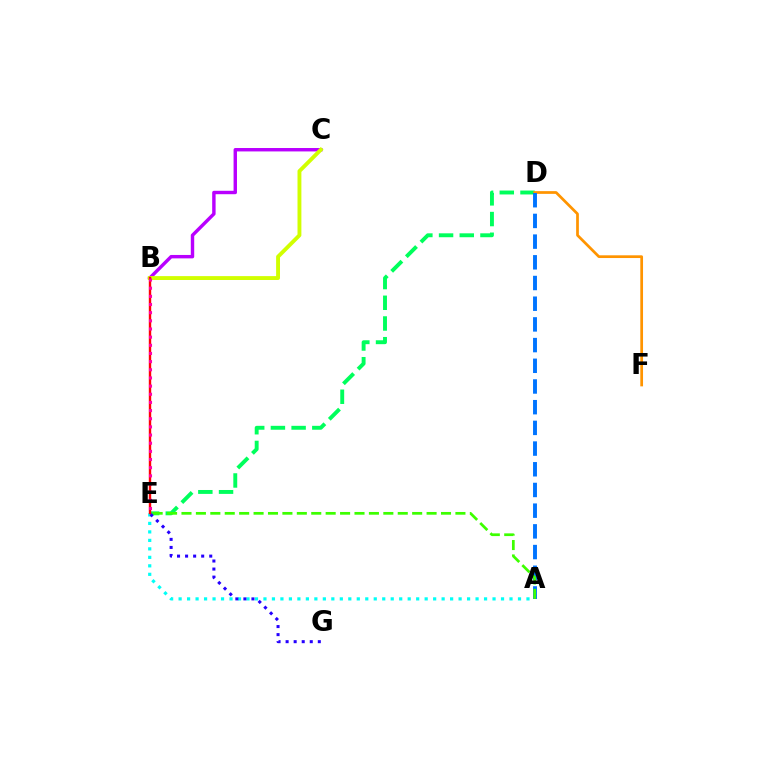{('B', 'C'): [{'color': '#b900ff', 'line_style': 'solid', 'thickness': 2.46}, {'color': '#d1ff00', 'line_style': 'solid', 'thickness': 2.79}], ('D', 'E'): [{'color': '#00ff5c', 'line_style': 'dashed', 'thickness': 2.81}], ('D', 'F'): [{'color': '#ff9400', 'line_style': 'solid', 'thickness': 1.96}], ('A', 'E'): [{'color': '#00fff6', 'line_style': 'dotted', 'thickness': 2.31}, {'color': '#3dff00', 'line_style': 'dashed', 'thickness': 1.96}], ('A', 'D'): [{'color': '#0074ff', 'line_style': 'dashed', 'thickness': 2.81}], ('E', 'G'): [{'color': '#2500ff', 'line_style': 'dotted', 'thickness': 2.19}], ('B', 'E'): [{'color': '#ff0000', 'line_style': 'solid', 'thickness': 1.72}, {'color': '#ff00ac', 'line_style': 'dotted', 'thickness': 2.22}]}